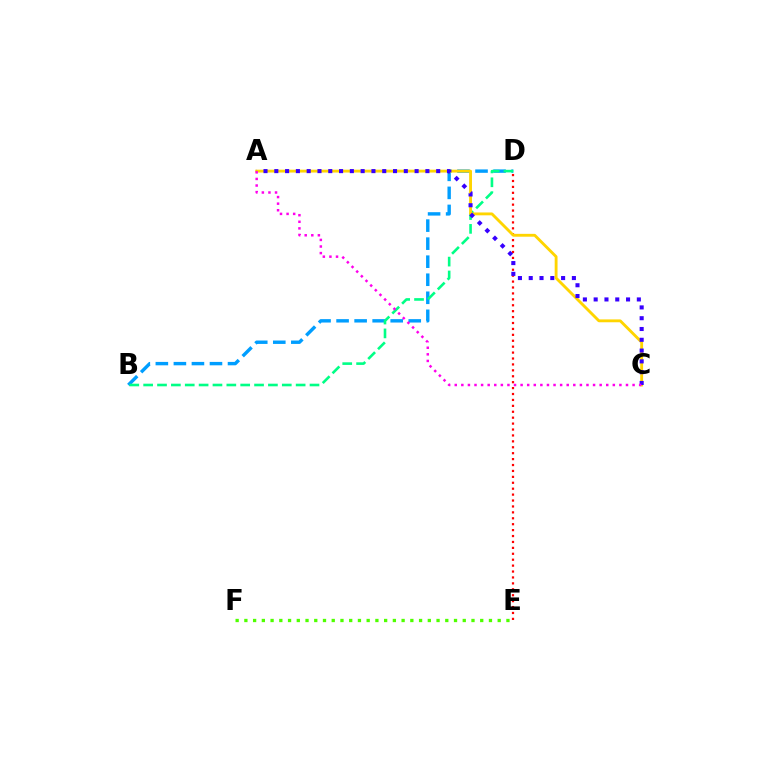{('B', 'D'): [{'color': '#009eff', 'line_style': 'dashed', 'thickness': 2.45}, {'color': '#00ff86', 'line_style': 'dashed', 'thickness': 1.88}], ('E', 'F'): [{'color': '#4fff00', 'line_style': 'dotted', 'thickness': 2.37}], ('D', 'E'): [{'color': '#ff0000', 'line_style': 'dotted', 'thickness': 1.61}], ('A', 'C'): [{'color': '#ffd500', 'line_style': 'solid', 'thickness': 2.06}, {'color': '#3700ff', 'line_style': 'dotted', 'thickness': 2.93}, {'color': '#ff00ed', 'line_style': 'dotted', 'thickness': 1.79}]}